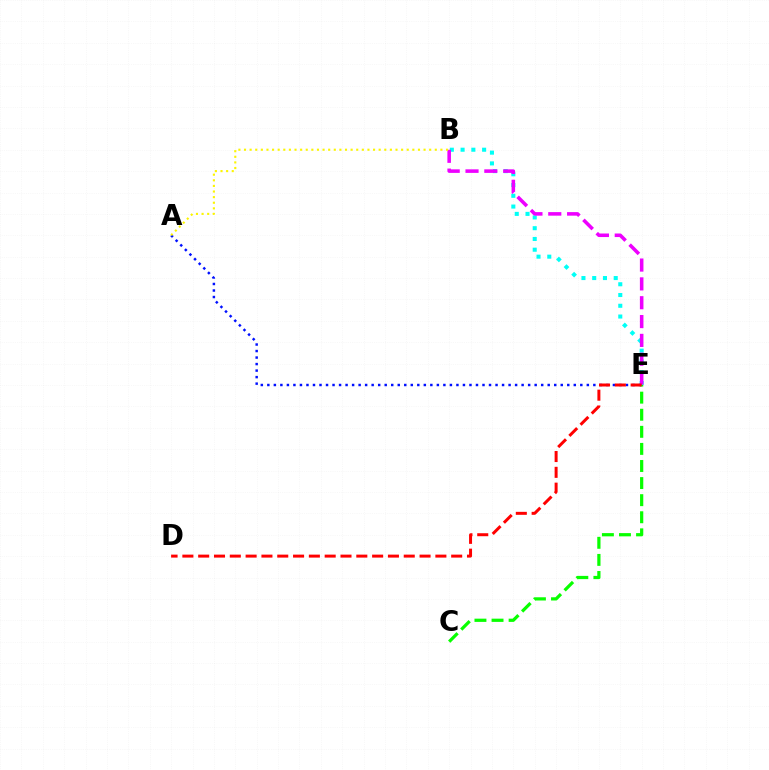{('B', 'E'): [{'color': '#00fff6', 'line_style': 'dotted', 'thickness': 2.92}, {'color': '#ee00ff', 'line_style': 'dashed', 'thickness': 2.56}], ('A', 'E'): [{'color': '#0010ff', 'line_style': 'dotted', 'thickness': 1.77}], ('C', 'E'): [{'color': '#08ff00', 'line_style': 'dashed', 'thickness': 2.32}], ('D', 'E'): [{'color': '#ff0000', 'line_style': 'dashed', 'thickness': 2.15}], ('A', 'B'): [{'color': '#fcf500', 'line_style': 'dotted', 'thickness': 1.52}]}